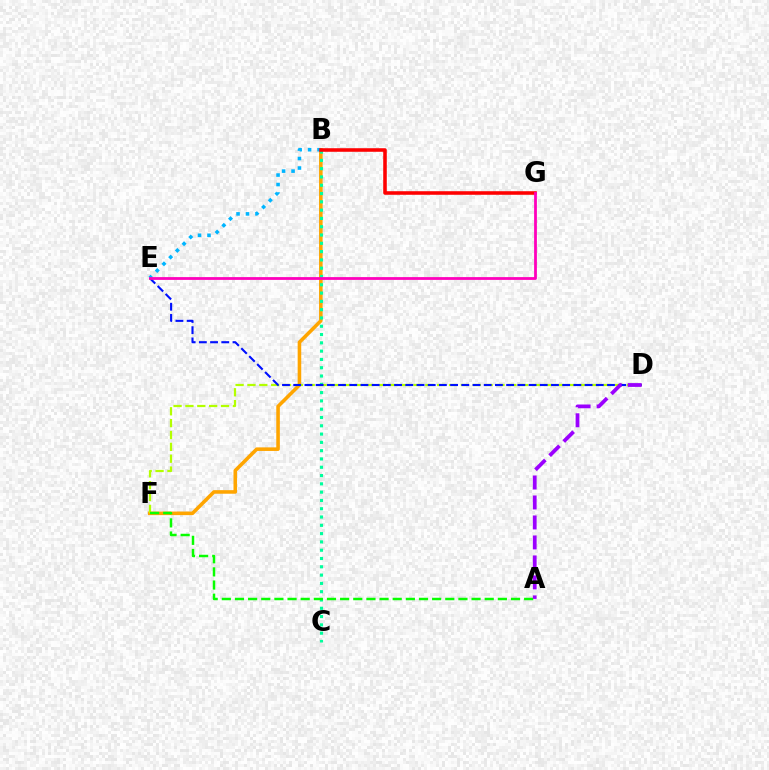{('B', 'F'): [{'color': '#ffa500', 'line_style': 'solid', 'thickness': 2.57}], ('B', 'E'): [{'color': '#00b5ff', 'line_style': 'dotted', 'thickness': 2.57}], ('D', 'F'): [{'color': '#b3ff00', 'line_style': 'dashed', 'thickness': 1.61}], ('B', 'C'): [{'color': '#00ff9d', 'line_style': 'dotted', 'thickness': 2.25}], ('B', 'G'): [{'color': '#ff0000', 'line_style': 'solid', 'thickness': 2.56}], ('D', 'E'): [{'color': '#0010ff', 'line_style': 'dashed', 'thickness': 1.52}], ('E', 'G'): [{'color': '#ff00bd', 'line_style': 'solid', 'thickness': 2.0}], ('A', 'F'): [{'color': '#08ff00', 'line_style': 'dashed', 'thickness': 1.79}], ('A', 'D'): [{'color': '#9b00ff', 'line_style': 'dashed', 'thickness': 2.71}]}